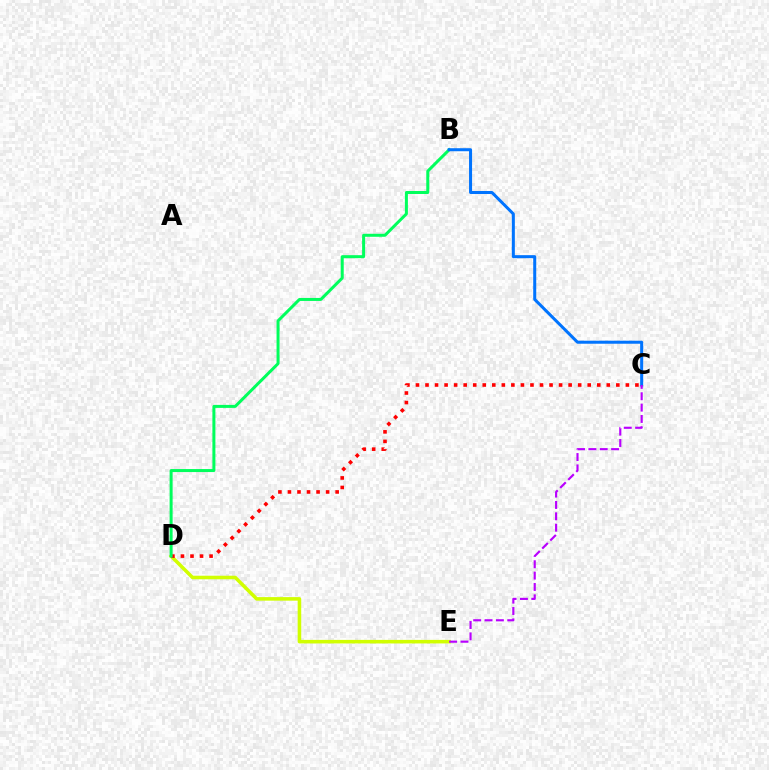{('D', 'E'): [{'color': '#d1ff00', 'line_style': 'solid', 'thickness': 2.56}], ('C', 'D'): [{'color': '#ff0000', 'line_style': 'dotted', 'thickness': 2.59}], ('B', 'D'): [{'color': '#00ff5c', 'line_style': 'solid', 'thickness': 2.16}], ('B', 'C'): [{'color': '#0074ff', 'line_style': 'solid', 'thickness': 2.18}], ('C', 'E'): [{'color': '#b900ff', 'line_style': 'dashed', 'thickness': 1.54}]}